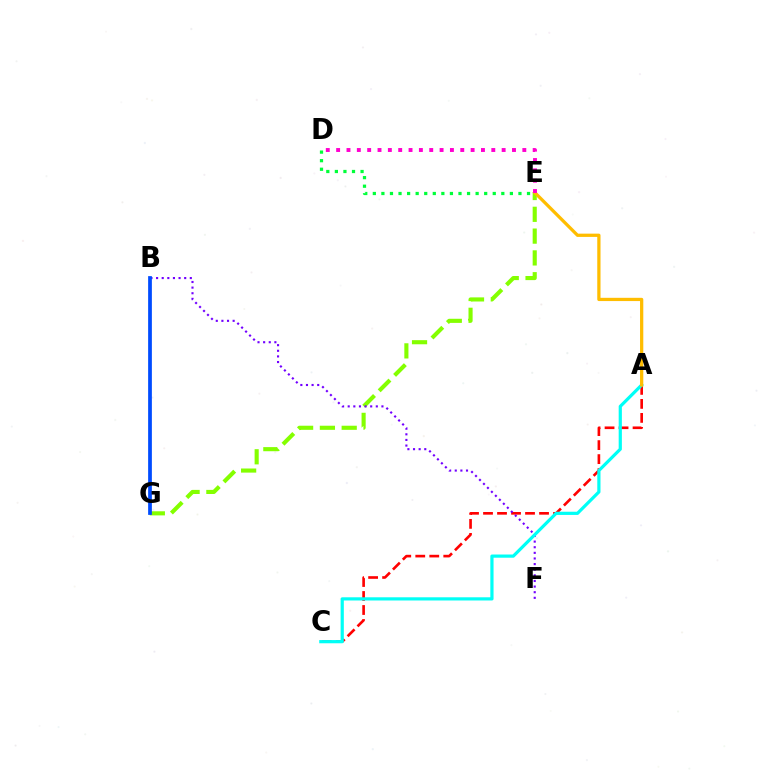{('E', 'G'): [{'color': '#84ff00', 'line_style': 'dashed', 'thickness': 2.96}], ('A', 'C'): [{'color': '#ff0000', 'line_style': 'dashed', 'thickness': 1.9}, {'color': '#00fff6', 'line_style': 'solid', 'thickness': 2.31}], ('D', 'E'): [{'color': '#00ff39', 'line_style': 'dotted', 'thickness': 2.33}, {'color': '#ff00cf', 'line_style': 'dotted', 'thickness': 2.81}], ('B', 'F'): [{'color': '#7200ff', 'line_style': 'dotted', 'thickness': 1.53}], ('A', 'E'): [{'color': '#ffbd00', 'line_style': 'solid', 'thickness': 2.34}], ('B', 'G'): [{'color': '#004bff', 'line_style': 'solid', 'thickness': 2.69}]}